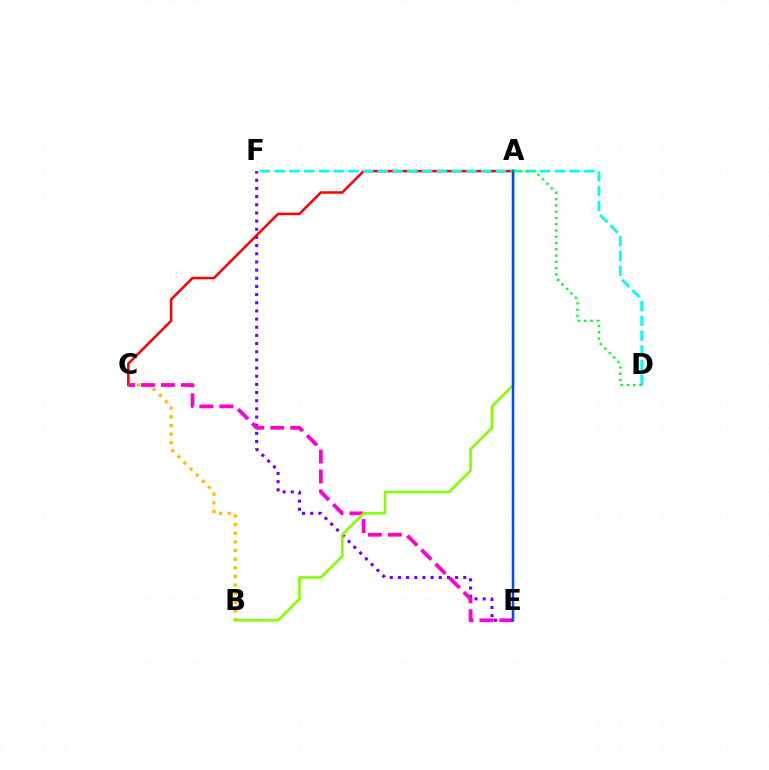{('A', 'C'): [{'color': '#ff0000', 'line_style': 'solid', 'thickness': 1.82}], ('B', 'C'): [{'color': '#ffbd00', 'line_style': 'dotted', 'thickness': 2.35}], ('E', 'F'): [{'color': '#7200ff', 'line_style': 'dotted', 'thickness': 2.22}], ('D', 'F'): [{'color': '#00fff6', 'line_style': 'dashed', 'thickness': 2.0}], ('C', 'E'): [{'color': '#ff00cf', 'line_style': 'dashed', 'thickness': 2.71}], ('A', 'B'): [{'color': '#84ff00', 'line_style': 'solid', 'thickness': 1.87}], ('A', 'E'): [{'color': '#004bff', 'line_style': 'solid', 'thickness': 1.8}], ('A', 'D'): [{'color': '#00ff39', 'line_style': 'dotted', 'thickness': 1.71}]}